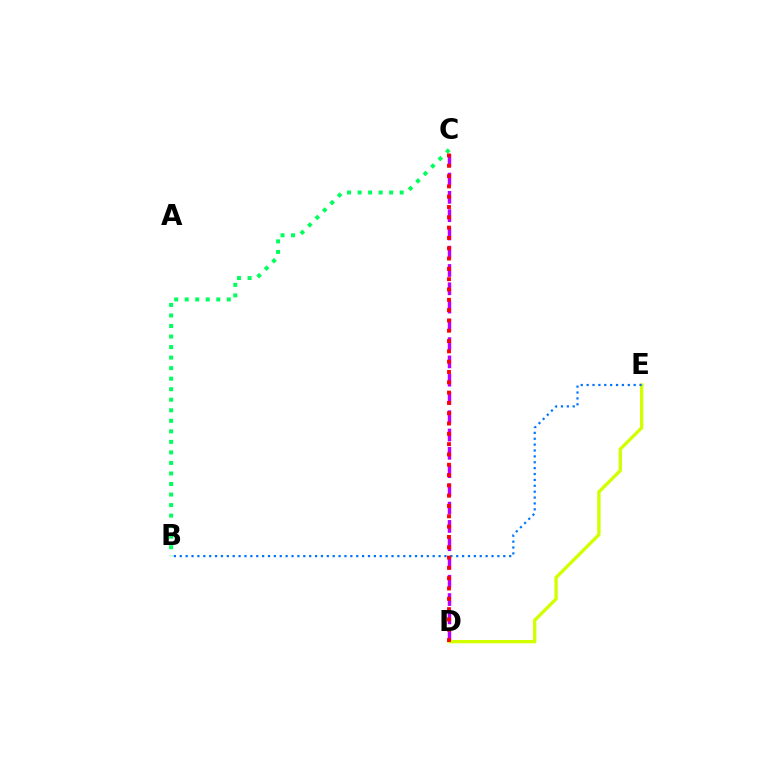{('C', 'D'): [{'color': '#b900ff', 'line_style': 'dashed', 'thickness': 2.48}, {'color': '#ff0000', 'line_style': 'dotted', 'thickness': 2.8}], ('D', 'E'): [{'color': '#d1ff00', 'line_style': 'solid', 'thickness': 2.4}], ('B', 'C'): [{'color': '#00ff5c', 'line_style': 'dotted', 'thickness': 2.86}], ('B', 'E'): [{'color': '#0074ff', 'line_style': 'dotted', 'thickness': 1.6}]}